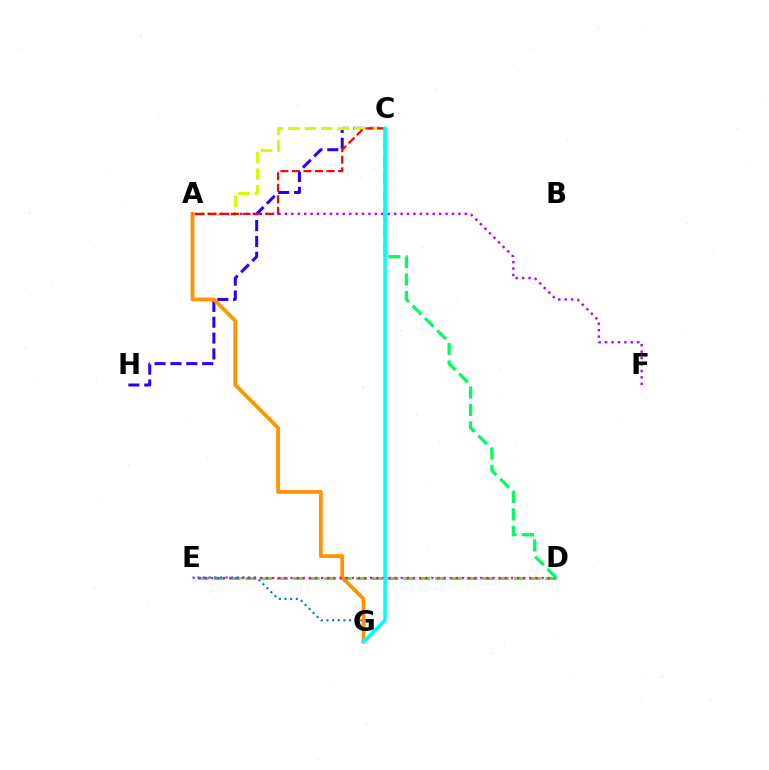{('D', 'E'): [{'color': '#3dff00', 'line_style': 'dashed', 'thickness': 2.15}, {'color': '#ff00ac', 'line_style': 'dotted', 'thickness': 1.66}], ('C', 'H'): [{'color': '#2500ff', 'line_style': 'dashed', 'thickness': 2.16}], ('E', 'G'): [{'color': '#0074ff', 'line_style': 'dotted', 'thickness': 1.53}], ('A', 'C'): [{'color': '#d1ff00', 'line_style': 'dashed', 'thickness': 2.23}, {'color': '#ff0000', 'line_style': 'dashed', 'thickness': 1.57}], ('A', 'F'): [{'color': '#b900ff', 'line_style': 'dotted', 'thickness': 1.75}], ('A', 'G'): [{'color': '#ff9400', 'line_style': 'solid', 'thickness': 2.73}], ('C', 'D'): [{'color': '#00ff5c', 'line_style': 'dashed', 'thickness': 2.37}], ('C', 'G'): [{'color': '#00fff6', 'line_style': 'solid', 'thickness': 2.54}]}